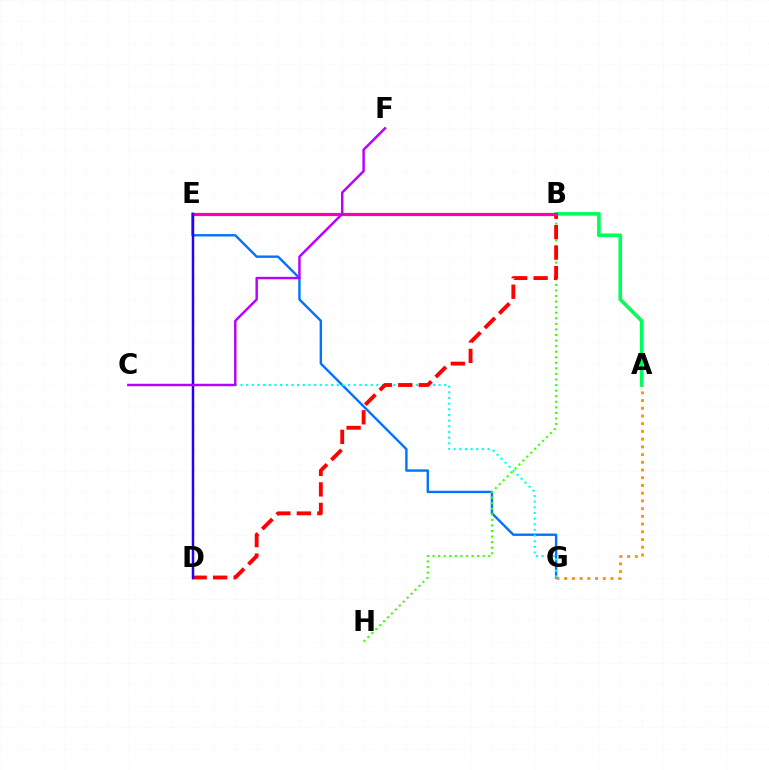{('E', 'G'): [{'color': '#0074ff', 'line_style': 'solid', 'thickness': 1.73}], ('B', 'H'): [{'color': '#3dff00', 'line_style': 'dotted', 'thickness': 1.51}], ('C', 'G'): [{'color': '#00fff6', 'line_style': 'dotted', 'thickness': 1.54}], ('B', 'D'): [{'color': '#ff0000', 'line_style': 'dashed', 'thickness': 2.78}], ('A', 'B'): [{'color': '#00ff5c', 'line_style': 'solid', 'thickness': 2.62}], ('B', 'E'): [{'color': '#d1ff00', 'line_style': 'dotted', 'thickness': 1.83}, {'color': '#ff00ac', 'line_style': 'solid', 'thickness': 2.3}], ('A', 'G'): [{'color': '#ff9400', 'line_style': 'dotted', 'thickness': 2.1}], ('D', 'E'): [{'color': '#2500ff', 'line_style': 'solid', 'thickness': 1.78}], ('C', 'F'): [{'color': '#b900ff', 'line_style': 'solid', 'thickness': 1.76}]}